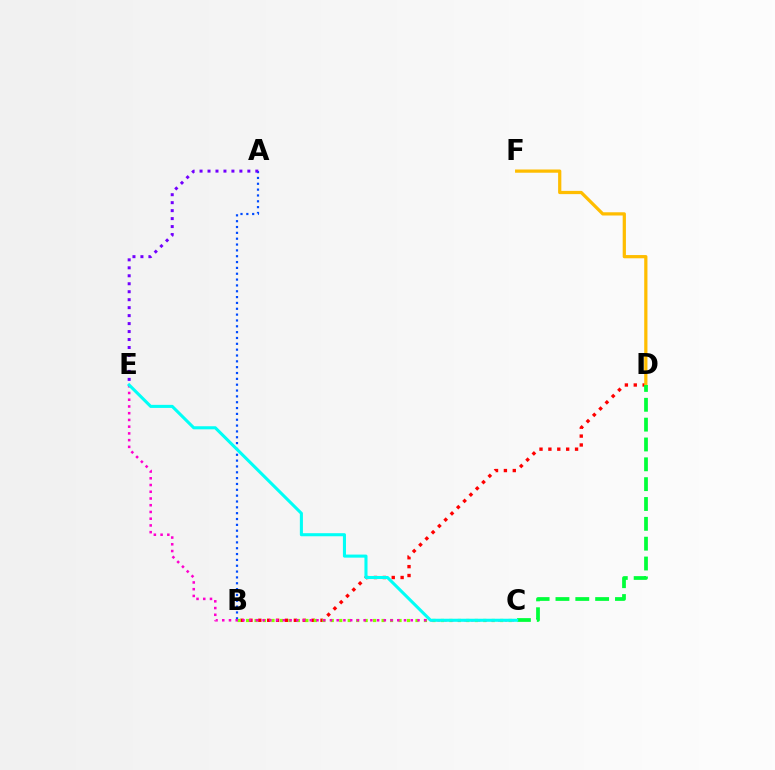{('A', 'B'): [{'color': '#004bff', 'line_style': 'dotted', 'thickness': 1.59}], ('B', 'D'): [{'color': '#ff0000', 'line_style': 'dotted', 'thickness': 2.41}], ('D', 'F'): [{'color': '#ffbd00', 'line_style': 'solid', 'thickness': 2.33}], ('C', 'D'): [{'color': '#00ff39', 'line_style': 'dashed', 'thickness': 2.7}], ('B', 'C'): [{'color': '#84ff00', 'line_style': 'dotted', 'thickness': 2.3}], ('A', 'E'): [{'color': '#7200ff', 'line_style': 'dotted', 'thickness': 2.17}], ('C', 'E'): [{'color': '#ff00cf', 'line_style': 'dotted', 'thickness': 1.83}, {'color': '#00fff6', 'line_style': 'solid', 'thickness': 2.21}]}